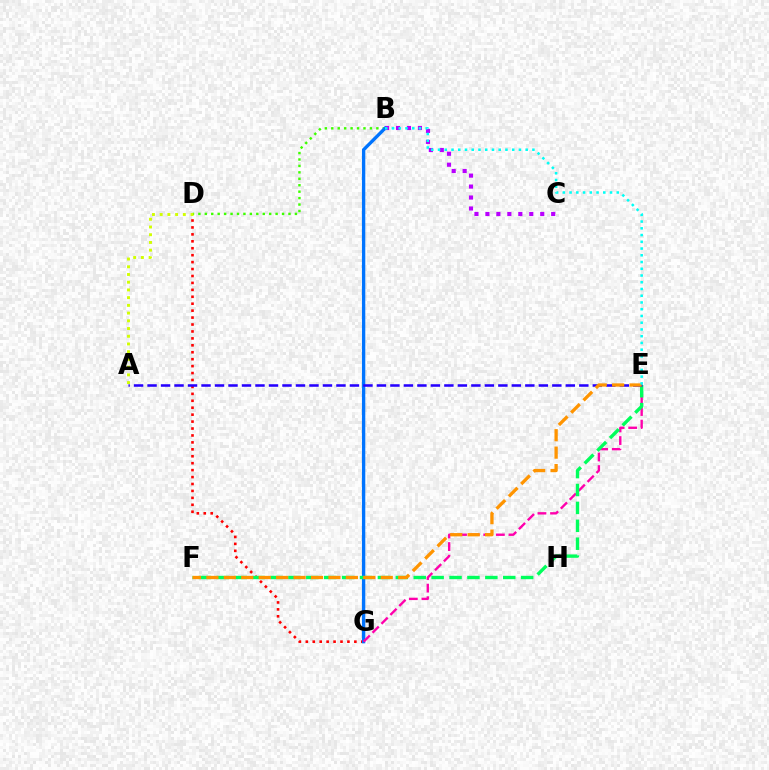{('D', 'G'): [{'color': '#ff0000', 'line_style': 'dotted', 'thickness': 1.88}], ('B', 'C'): [{'color': '#b900ff', 'line_style': 'dotted', 'thickness': 2.98}], ('B', 'D'): [{'color': '#3dff00', 'line_style': 'dotted', 'thickness': 1.75}], ('B', 'G'): [{'color': '#0074ff', 'line_style': 'solid', 'thickness': 2.4}], ('E', 'G'): [{'color': '#ff00ac', 'line_style': 'dashed', 'thickness': 1.71}], ('E', 'F'): [{'color': '#00ff5c', 'line_style': 'dashed', 'thickness': 2.43}, {'color': '#ff9400', 'line_style': 'dashed', 'thickness': 2.37}], ('A', 'E'): [{'color': '#2500ff', 'line_style': 'dashed', 'thickness': 1.83}], ('A', 'D'): [{'color': '#d1ff00', 'line_style': 'dotted', 'thickness': 2.1}], ('B', 'E'): [{'color': '#00fff6', 'line_style': 'dotted', 'thickness': 1.83}]}